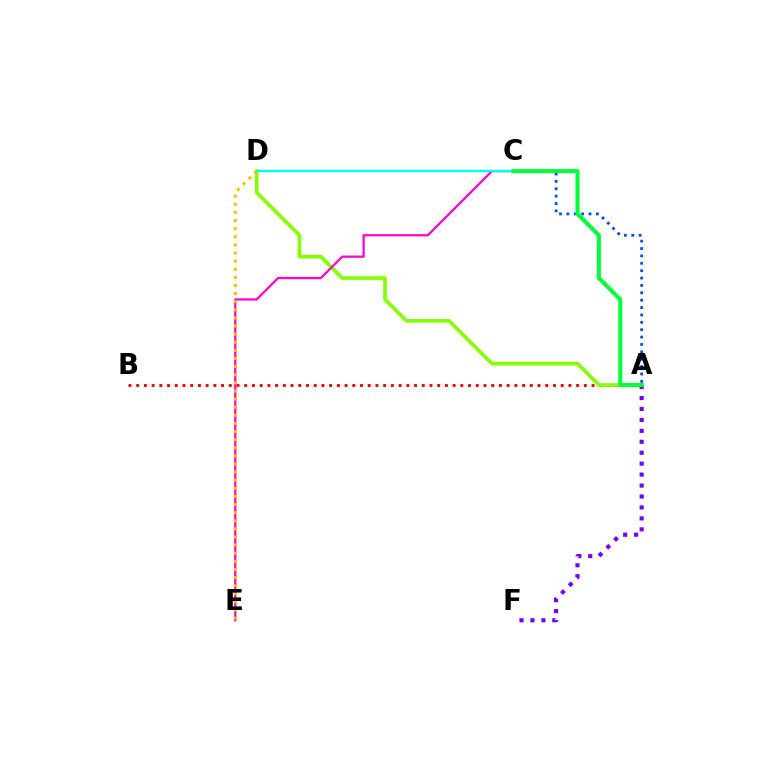{('A', 'B'): [{'color': '#ff0000', 'line_style': 'dotted', 'thickness': 2.1}], ('A', 'F'): [{'color': '#7200ff', 'line_style': 'dotted', 'thickness': 2.97}], ('A', 'C'): [{'color': '#004bff', 'line_style': 'dotted', 'thickness': 2.0}, {'color': '#00ff39', 'line_style': 'solid', 'thickness': 2.91}], ('A', 'D'): [{'color': '#84ff00', 'line_style': 'solid', 'thickness': 2.63}], ('C', 'E'): [{'color': '#ff00cf', 'line_style': 'solid', 'thickness': 1.61}], ('C', 'D'): [{'color': '#00fff6', 'line_style': 'solid', 'thickness': 1.74}], ('D', 'E'): [{'color': '#ffbd00', 'line_style': 'dotted', 'thickness': 2.2}]}